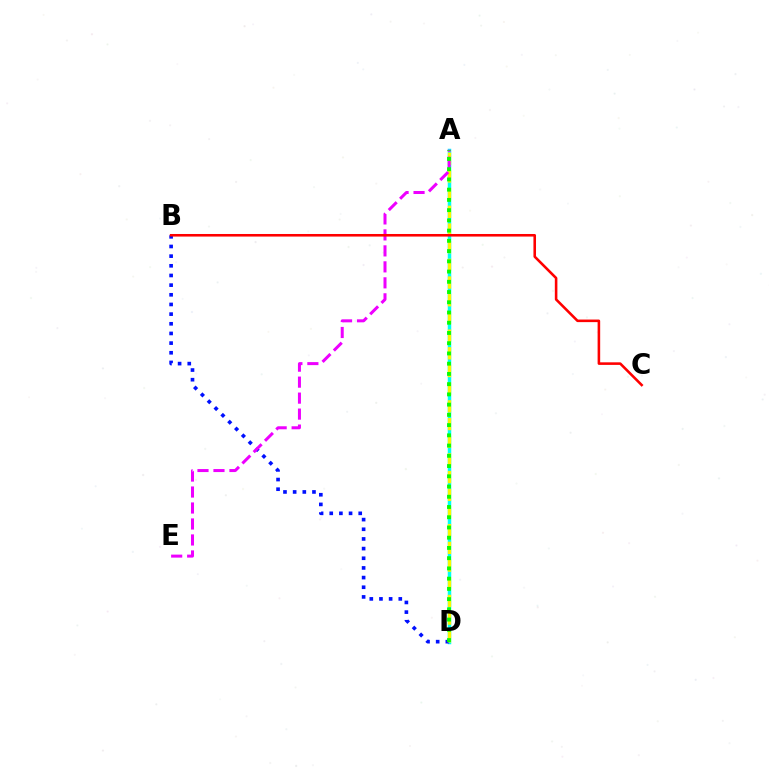{('A', 'D'): [{'color': '#00fff6', 'line_style': 'solid', 'thickness': 2.51}, {'color': '#fcf500', 'line_style': 'dashed', 'thickness': 2.4}, {'color': '#08ff00', 'line_style': 'dotted', 'thickness': 2.78}], ('B', 'D'): [{'color': '#0010ff', 'line_style': 'dotted', 'thickness': 2.63}], ('A', 'E'): [{'color': '#ee00ff', 'line_style': 'dashed', 'thickness': 2.17}], ('B', 'C'): [{'color': '#ff0000', 'line_style': 'solid', 'thickness': 1.86}]}